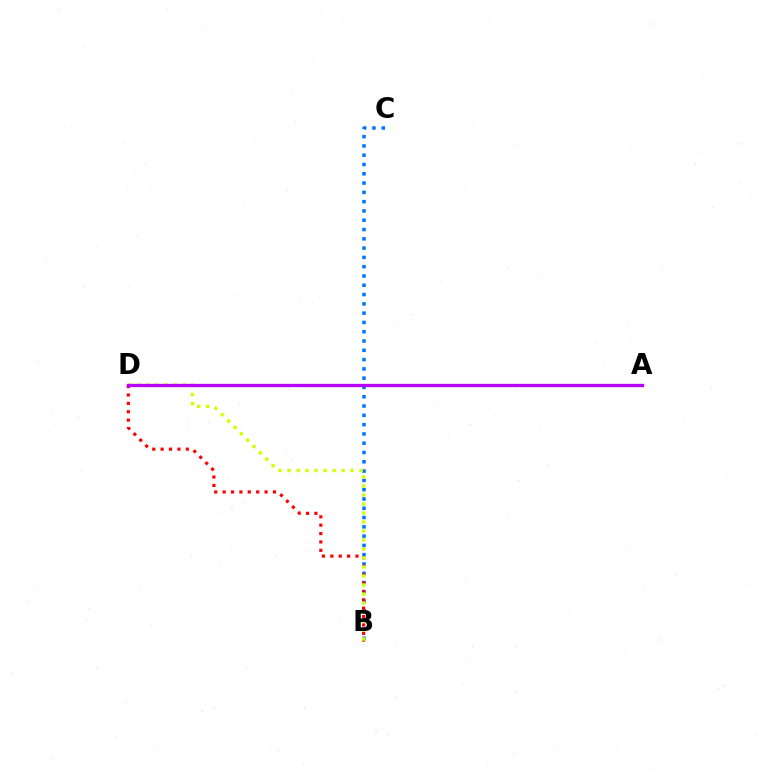{('B', 'C'): [{'color': '#0074ff', 'line_style': 'dotted', 'thickness': 2.52}], ('B', 'D'): [{'color': '#ff0000', 'line_style': 'dotted', 'thickness': 2.28}, {'color': '#d1ff00', 'line_style': 'dotted', 'thickness': 2.45}], ('A', 'D'): [{'color': '#00ff5c', 'line_style': 'solid', 'thickness': 1.87}, {'color': '#b900ff', 'line_style': 'solid', 'thickness': 2.38}]}